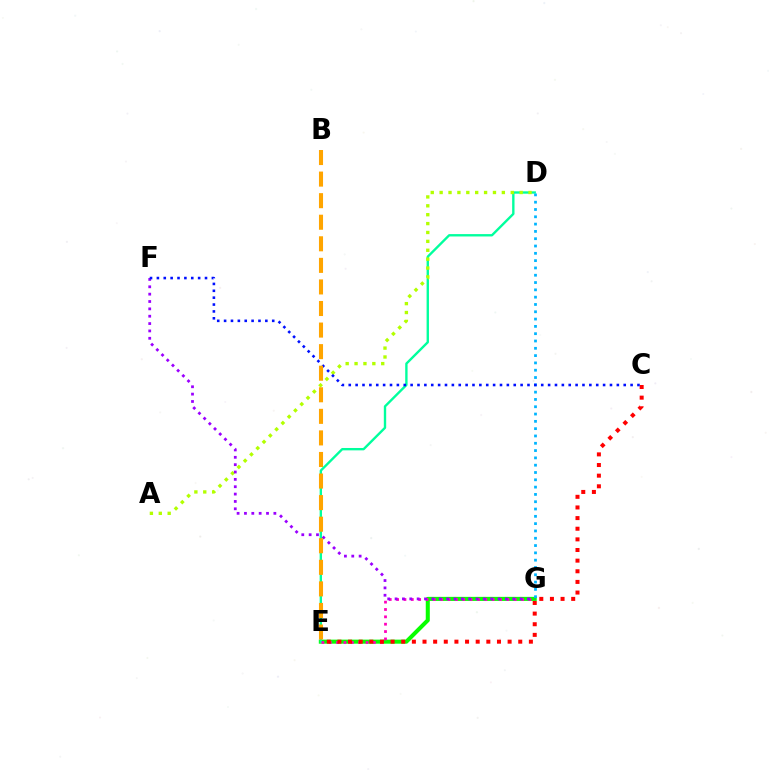{('E', 'G'): [{'color': '#08ff00', 'line_style': 'solid', 'thickness': 2.92}, {'color': '#ff00bd', 'line_style': 'dotted', 'thickness': 2.0}], ('D', 'E'): [{'color': '#00ff9d', 'line_style': 'solid', 'thickness': 1.7}], ('A', 'D'): [{'color': '#b3ff00', 'line_style': 'dotted', 'thickness': 2.42}], ('F', 'G'): [{'color': '#9b00ff', 'line_style': 'dotted', 'thickness': 2.0}], ('D', 'G'): [{'color': '#00b5ff', 'line_style': 'dotted', 'thickness': 1.98}], ('C', 'E'): [{'color': '#ff0000', 'line_style': 'dotted', 'thickness': 2.89}], ('C', 'F'): [{'color': '#0010ff', 'line_style': 'dotted', 'thickness': 1.87}], ('B', 'E'): [{'color': '#ffa500', 'line_style': 'dashed', 'thickness': 2.93}]}